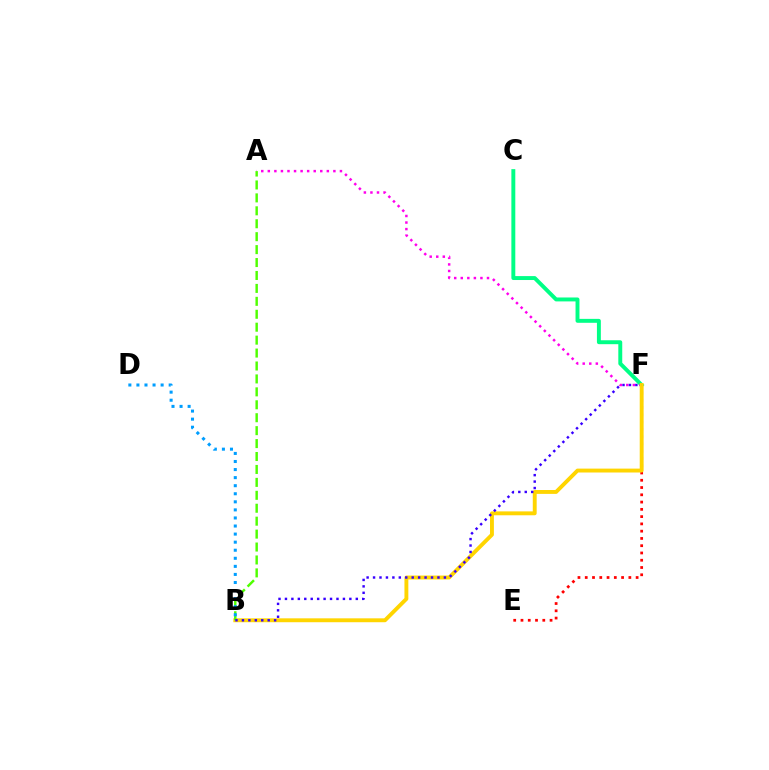{('C', 'F'): [{'color': '#00ff86', 'line_style': 'solid', 'thickness': 2.83}], ('A', 'F'): [{'color': '#ff00ed', 'line_style': 'dotted', 'thickness': 1.78}], ('E', 'F'): [{'color': '#ff0000', 'line_style': 'dotted', 'thickness': 1.98}], ('B', 'F'): [{'color': '#ffd500', 'line_style': 'solid', 'thickness': 2.8}, {'color': '#3700ff', 'line_style': 'dotted', 'thickness': 1.75}], ('A', 'B'): [{'color': '#4fff00', 'line_style': 'dashed', 'thickness': 1.76}], ('B', 'D'): [{'color': '#009eff', 'line_style': 'dotted', 'thickness': 2.19}]}